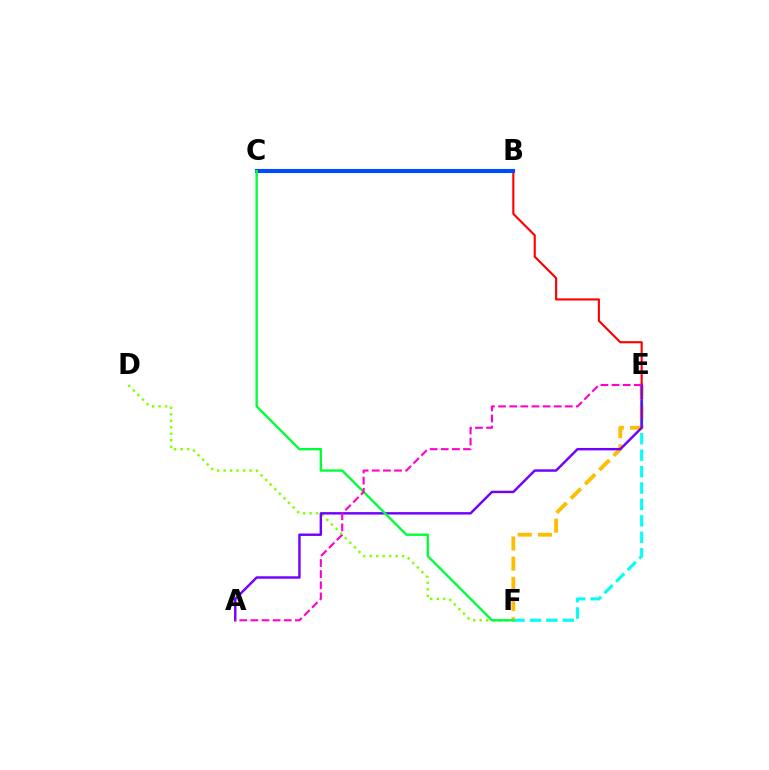{('B', 'E'): [{'color': '#ff0000', 'line_style': 'solid', 'thickness': 1.53}], ('D', 'F'): [{'color': '#84ff00', 'line_style': 'dotted', 'thickness': 1.76}], ('E', 'F'): [{'color': '#00fff6', 'line_style': 'dashed', 'thickness': 2.23}, {'color': '#ffbd00', 'line_style': 'dashed', 'thickness': 2.74}], ('B', 'C'): [{'color': '#004bff', 'line_style': 'solid', 'thickness': 2.93}], ('A', 'E'): [{'color': '#7200ff', 'line_style': 'solid', 'thickness': 1.75}, {'color': '#ff00cf', 'line_style': 'dashed', 'thickness': 1.51}], ('C', 'F'): [{'color': '#00ff39', 'line_style': 'solid', 'thickness': 1.71}]}